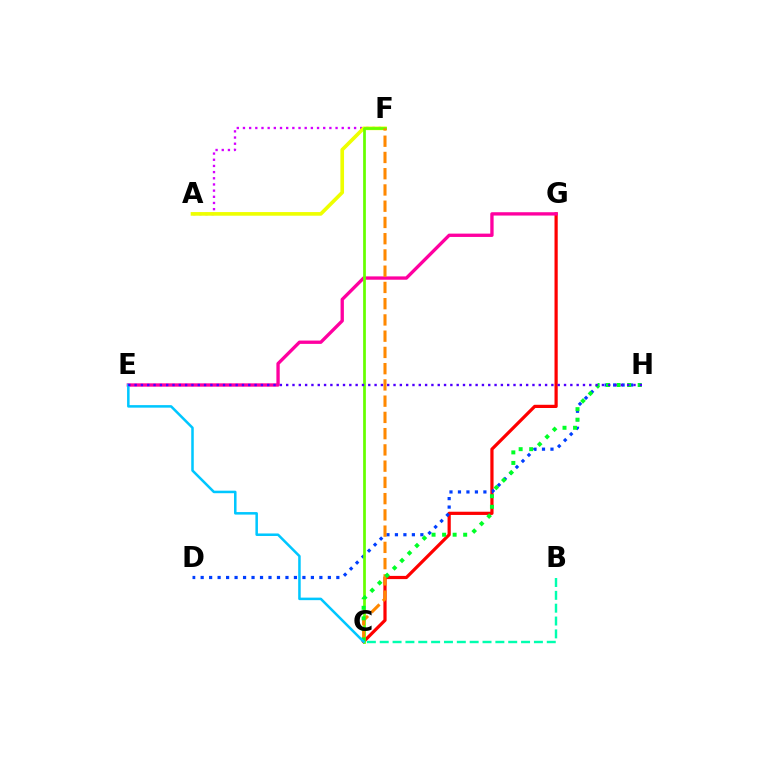{('A', 'F'): [{'color': '#d600ff', 'line_style': 'dotted', 'thickness': 1.68}, {'color': '#eeff00', 'line_style': 'solid', 'thickness': 2.63}], ('C', 'G'): [{'color': '#ff0000', 'line_style': 'solid', 'thickness': 2.31}], ('D', 'H'): [{'color': '#003fff', 'line_style': 'dotted', 'thickness': 2.3}], ('E', 'G'): [{'color': '#ff00a0', 'line_style': 'solid', 'thickness': 2.4}], ('C', 'F'): [{'color': '#66ff00', 'line_style': 'solid', 'thickness': 1.97}, {'color': '#ff8800', 'line_style': 'dashed', 'thickness': 2.21}], ('C', 'H'): [{'color': '#00ff27', 'line_style': 'dotted', 'thickness': 2.86}], ('C', 'E'): [{'color': '#00c7ff', 'line_style': 'solid', 'thickness': 1.82}], ('E', 'H'): [{'color': '#4f00ff', 'line_style': 'dotted', 'thickness': 1.72}], ('B', 'C'): [{'color': '#00ffaf', 'line_style': 'dashed', 'thickness': 1.75}]}